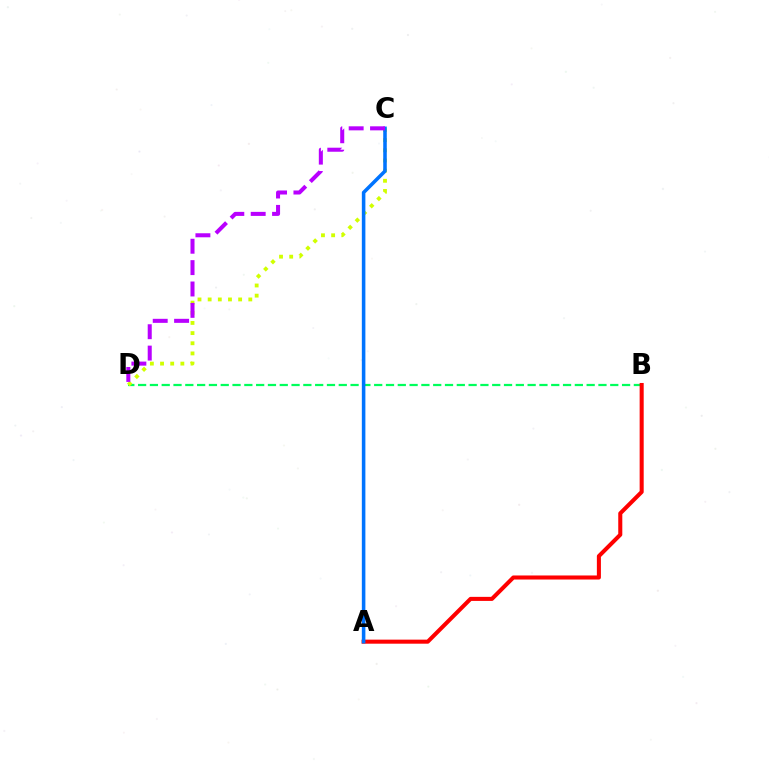{('B', 'D'): [{'color': '#00ff5c', 'line_style': 'dashed', 'thickness': 1.6}], ('C', 'D'): [{'color': '#d1ff00', 'line_style': 'dotted', 'thickness': 2.76}, {'color': '#b900ff', 'line_style': 'dashed', 'thickness': 2.9}], ('A', 'B'): [{'color': '#ff0000', 'line_style': 'solid', 'thickness': 2.92}], ('A', 'C'): [{'color': '#0074ff', 'line_style': 'solid', 'thickness': 2.56}]}